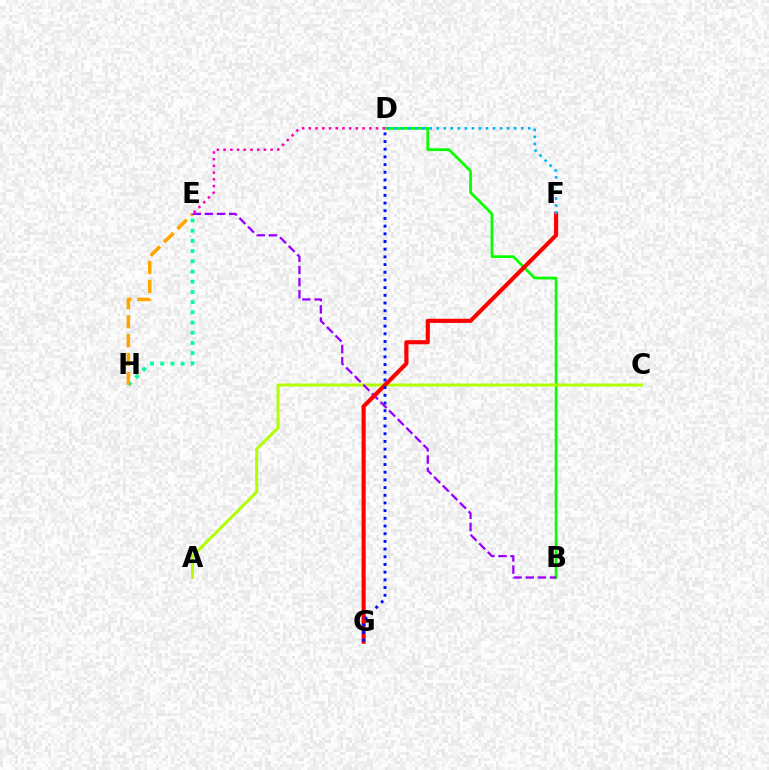{('B', 'D'): [{'color': '#08ff00', 'line_style': 'solid', 'thickness': 1.97}], ('E', 'H'): [{'color': '#00ff9d', 'line_style': 'dotted', 'thickness': 2.77}, {'color': '#ffa500', 'line_style': 'dashed', 'thickness': 2.57}], ('A', 'C'): [{'color': '#b3ff00', 'line_style': 'solid', 'thickness': 2.17}], ('B', 'E'): [{'color': '#9b00ff', 'line_style': 'dashed', 'thickness': 1.65}], ('F', 'G'): [{'color': '#ff0000', 'line_style': 'solid', 'thickness': 2.97}], ('D', 'E'): [{'color': '#ff00bd', 'line_style': 'dotted', 'thickness': 1.83}], ('D', 'G'): [{'color': '#0010ff', 'line_style': 'dotted', 'thickness': 2.09}], ('D', 'F'): [{'color': '#00b5ff', 'line_style': 'dotted', 'thickness': 1.91}]}